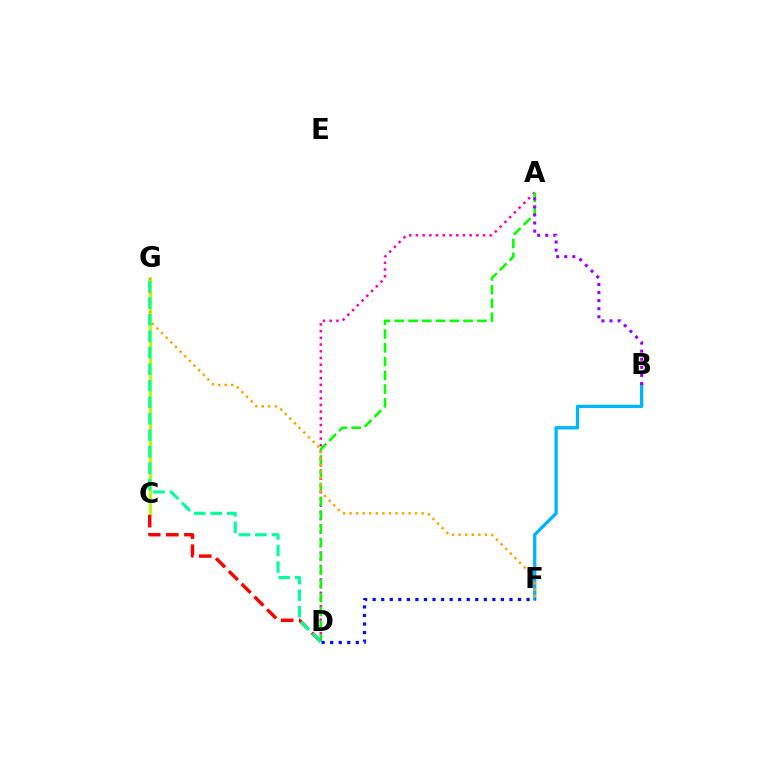{('A', 'D'): [{'color': '#ff00bd', 'line_style': 'dotted', 'thickness': 1.82}, {'color': '#08ff00', 'line_style': 'dashed', 'thickness': 1.87}], ('C', 'G'): [{'color': '#b3ff00', 'line_style': 'solid', 'thickness': 2.18}], ('B', 'F'): [{'color': '#00b5ff', 'line_style': 'solid', 'thickness': 2.38}], ('A', 'B'): [{'color': '#9b00ff', 'line_style': 'dotted', 'thickness': 2.19}], ('F', 'G'): [{'color': '#ffa500', 'line_style': 'dotted', 'thickness': 1.78}], ('C', 'D'): [{'color': '#ff0000', 'line_style': 'dashed', 'thickness': 2.46}], ('D', 'F'): [{'color': '#0010ff', 'line_style': 'dotted', 'thickness': 2.32}], ('D', 'G'): [{'color': '#00ff9d', 'line_style': 'dashed', 'thickness': 2.24}]}